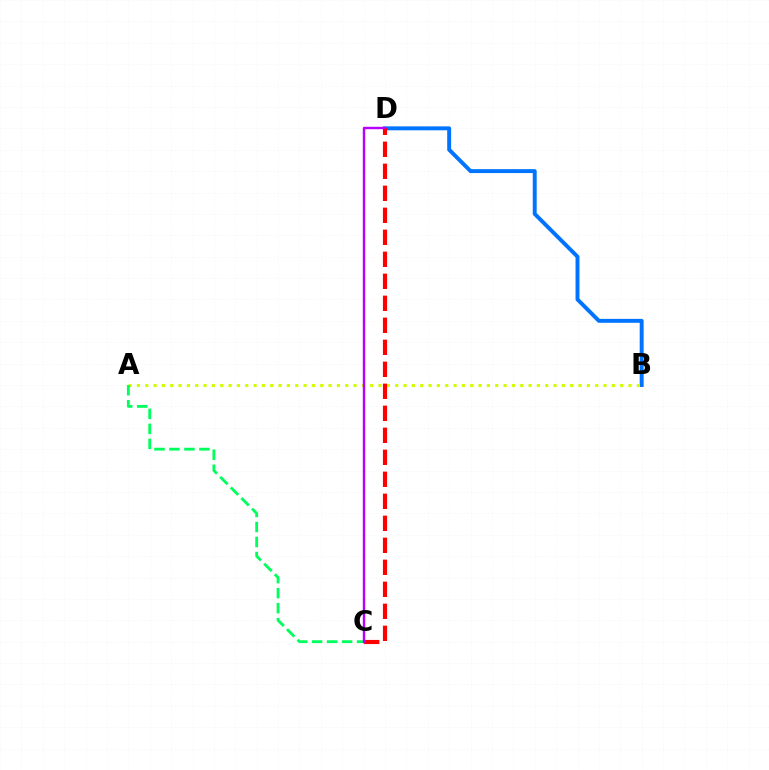{('B', 'D'): [{'color': '#0074ff', 'line_style': 'solid', 'thickness': 2.83}], ('A', 'B'): [{'color': '#d1ff00', 'line_style': 'dotted', 'thickness': 2.26}], ('A', 'C'): [{'color': '#00ff5c', 'line_style': 'dashed', 'thickness': 2.04}], ('C', 'D'): [{'color': '#ff0000', 'line_style': 'dashed', 'thickness': 2.99}, {'color': '#b900ff', 'line_style': 'solid', 'thickness': 1.74}]}